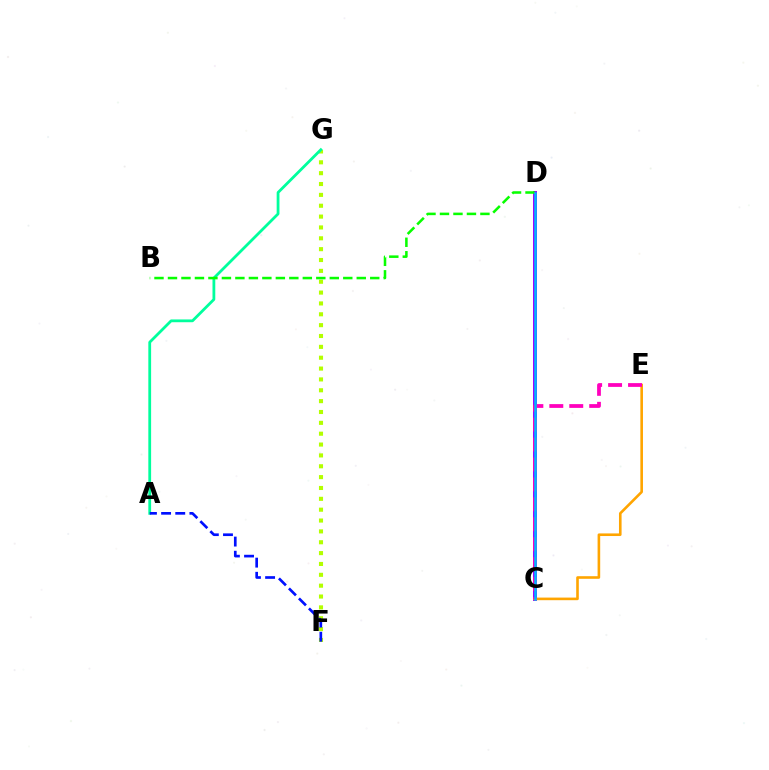{('C', 'D'): [{'color': '#ff0000', 'line_style': 'solid', 'thickness': 1.65}, {'color': '#9b00ff', 'line_style': 'solid', 'thickness': 2.85}, {'color': '#00b5ff', 'line_style': 'solid', 'thickness': 1.82}], ('F', 'G'): [{'color': '#b3ff00', 'line_style': 'dotted', 'thickness': 2.95}], ('A', 'G'): [{'color': '#00ff9d', 'line_style': 'solid', 'thickness': 2.01}], ('A', 'F'): [{'color': '#0010ff', 'line_style': 'dashed', 'thickness': 1.92}], ('B', 'D'): [{'color': '#08ff00', 'line_style': 'dashed', 'thickness': 1.83}], ('C', 'E'): [{'color': '#ffa500', 'line_style': 'solid', 'thickness': 1.88}, {'color': '#ff00bd', 'line_style': 'dashed', 'thickness': 2.71}]}